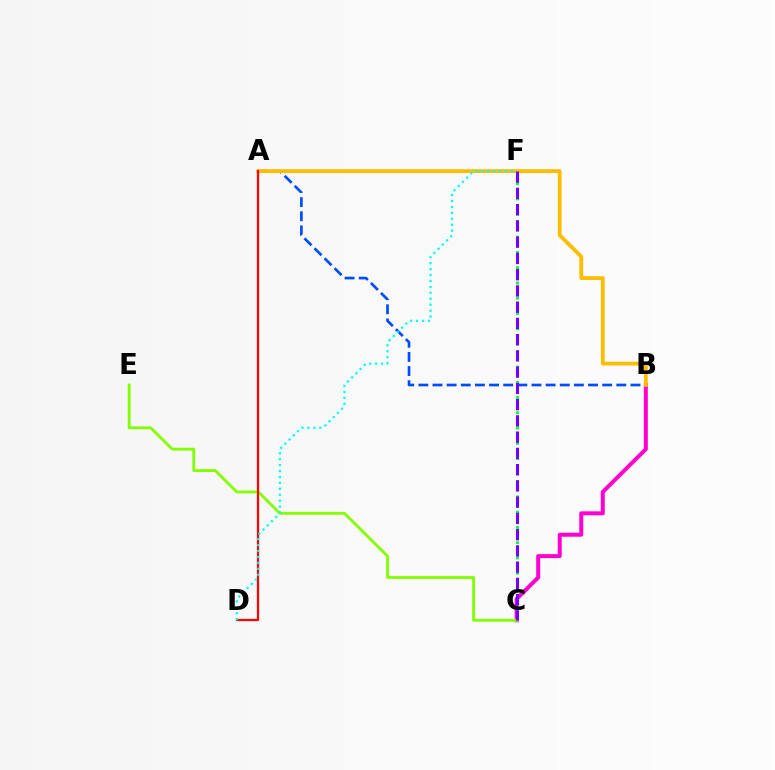{('A', 'B'): [{'color': '#004bff', 'line_style': 'dashed', 'thickness': 1.92}, {'color': '#ffbd00', 'line_style': 'solid', 'thickness': 2.73}], ('B', 'C'): [{'color': '#ff00cf', 'line_style': 'solid', 'thickness': 2.87}], ('C', 'E'): [{'color': '#84ff00', 'line_style': 'solid', 'thickness': 2.04}], ('A', 'D'): [{'color': '#ff0000', 'line_style': 'solid', 'thickness': 1.62}], ('C', 'F'): [{'color': '#00ff39', 'line_style': 'dotted', 'thickness': 2.08}, {'color': '#7200ff', 'line_style': 'dashed', 'thickness': 2.21}], ('D', 'F'): [{'color': '#00fff6', 'line_style': 'dotted', 'thickness': 1.61}]}